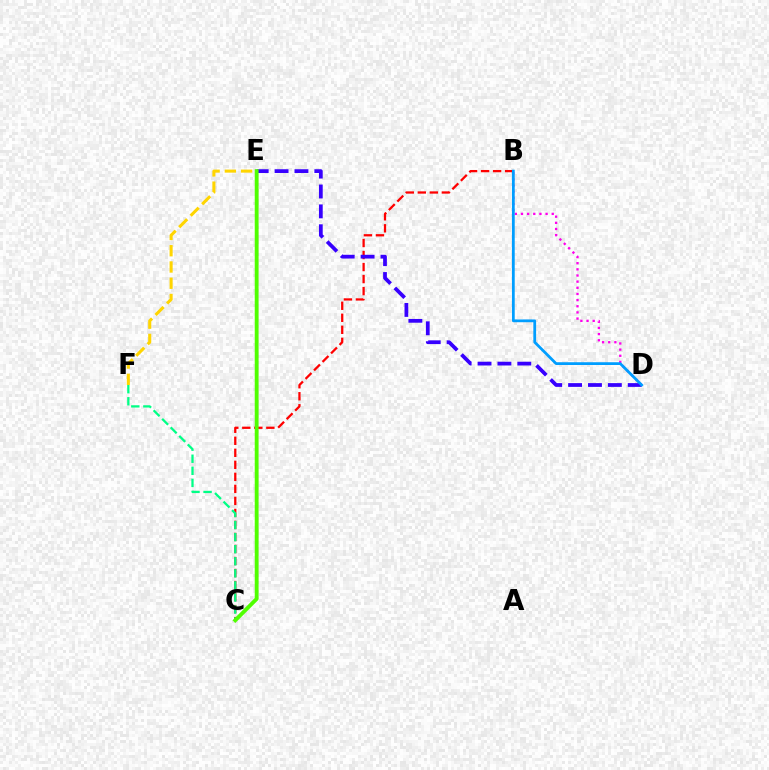{('B', 'C'): [{'color': '#ff0000', 'line_style': 'dashed', 'thickness': 1.63}], ('C', 'F'): [{'color': '#00ff86', 'line_style': 'dashed', 'thickness': 1.64}], ('B', 'D'): [{'color': '#ff00ed', 'line_style': 'dotted', 'thickness': 1.67}, {'color': '#009eff', 'line_style': 'solid', 'thickness': 1.99}], ('E', 'F'): [{'color': '#ffd500', 'line_style': 'dashed', 'thickness': 2.21}], ('D', 'E'): [{'color': '#3700ff', 'line_style': 'dashed', 'thickness': 2.7}], ('C', 'E'): [{'color': '#4fff00', 'line_style': 'solid', 'thickness': 2.78}]}